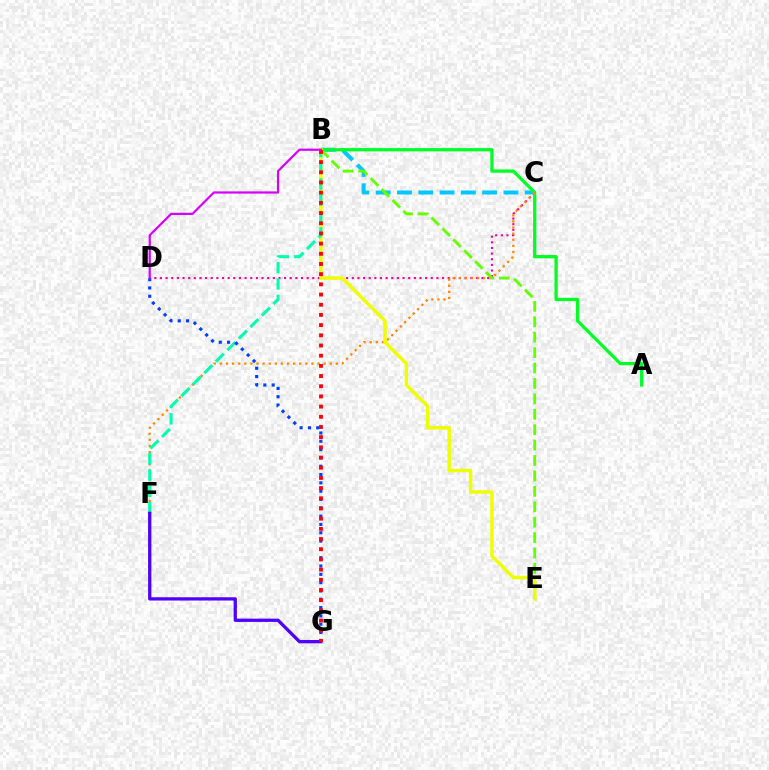{('B', 'C'): [{'color': '#00c7ff', 'line_style': 'dashed', 'thickness': 2.89}], ('C', 'D'): [{'color': '#ff00a0', 'line_style': 'dotted', 'thickness': 1.53}], ('A', 'B'): [{'color': '#00ff27', 'line_style': 'solid', 'thickness': 2.34}], ('C', 'F'): [{'color': '#ff8800', 'line_style': 'dotted', 'thickness': 1.66}], ('B', 'E'): [{'color': '#66ff00', 'line_style': 'dashed', 'thickness': 2.09}, {'color': '#eeff00', 'line_style': 'solid', 'thickness': 2.48}], ('B', 'F'): [{'color': '#00ffaf', 'line_style': 'dashed', 'thickness': 2.21}], ('D', 'G'): [{'color': '#003fff', 'line_style': 'dotted', 'thickness': 2.26}], ('F', 'G'): [{'color': '#4f00ff', 'line_style': 'solid', 'thickness': 2.36}], ('B', 'G'): [{'color': '#ff0000', 'line_style': 'dotted', 'thickness': 2.77}], ('B', 'D'): [{'color': '#d600ff', 'line_style': 'solid', 'thickness': 1.6}]}